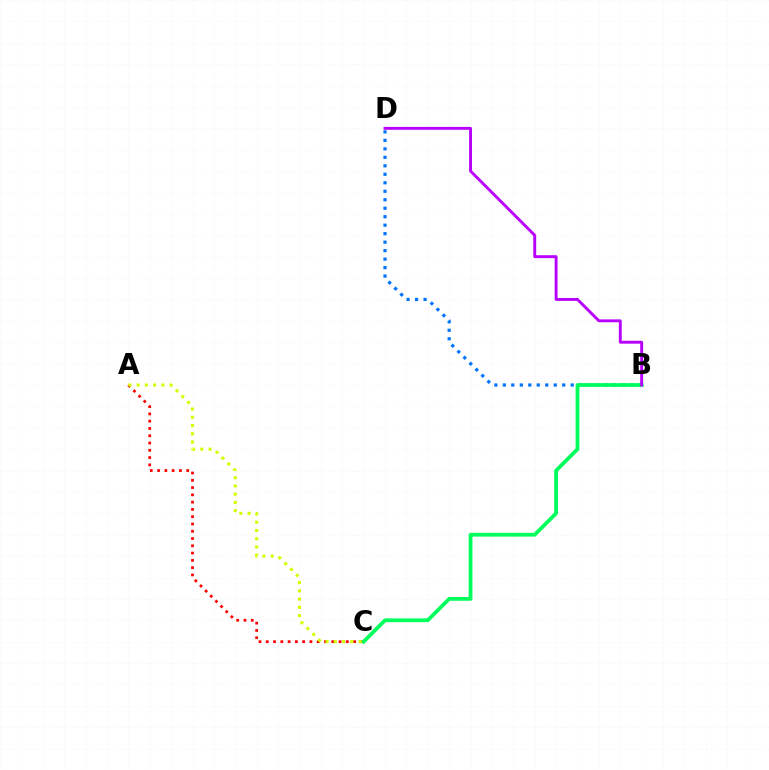{('A', 'C'): [{'color': '#ff0000', 'line_style': 'dotted', 'thickness': 1.98}, {'color': '#d1ff00', 'line_style': 'dotted', 'thickness': 2.24}], ('B', 'D'): [{'color': '#0074ff', 'line_style': 'dotted', 'thickness': 2.3}, {'color': '#b900ff', 'line_style': 'solid', 'thickness': 2.09}], ('B', 'C'): [{'color': '#00ff5c', 'line_style': 'solid', 'thickness': 2.72}]}